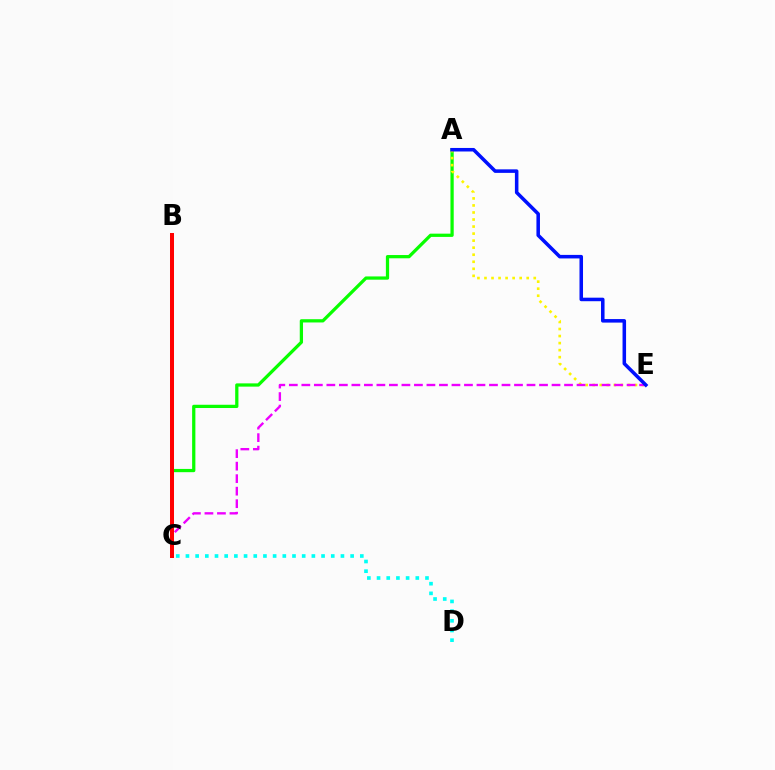{('A', 'C'): [{'color': '#08ff00', 'line_style': 'solid', 'thickness': 2.34}], ('A', 'E'): [{'color': '#fcf500', 'line_style': 'dotted', 'thickness': 1.91}, {'color': '#0010ff', 'line_style': 'solid', 'thickness': 2.54}], ('C', 'E'): [{'color': '#ee00ff', 'line_style': 'dashed', 'thickness': 1.7}], ('B', 'C'): [{'color': '#ff0000', 'line_style': 'solid', 'thickness': 2.89}], ('C', 'D'): [{'color': '#00fff6', 'line_style': 'dotted', 'thickness': 2.63}]}